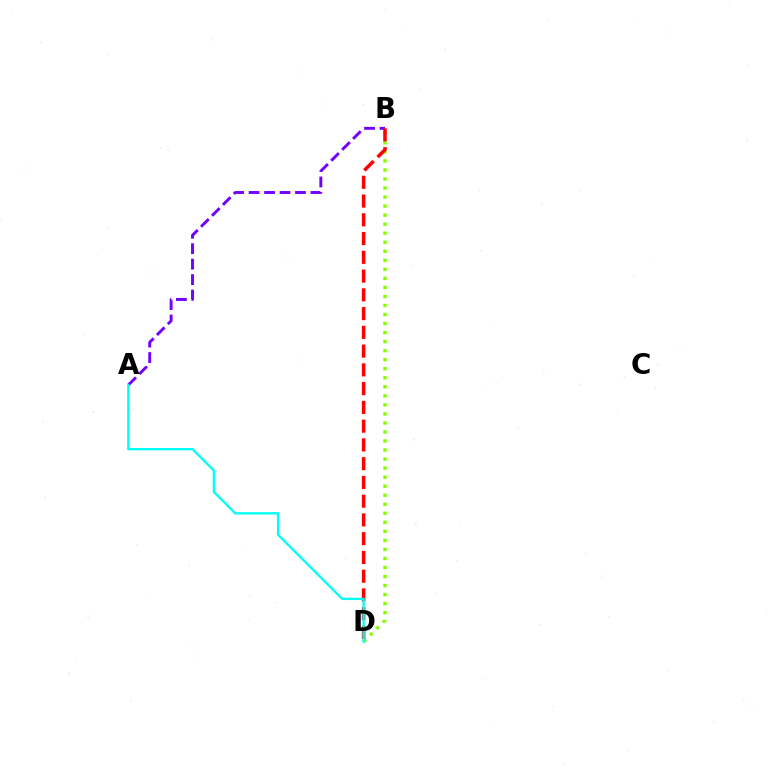{('B', 'D'): [{'color': '#84ff00', 'line_style': 'dotted', 'thickness': 2.45}, {'color': '#ff0000', 'line_style': 'dashed', 'thickness': 2.55}], ('A', 'B'): [{'color': '#7200ff', 'line_style': 'dashed', 'thickness': 2.1}], ('A', 'D'): [{'color': '#00fff6', 'line_style': 'solid', 'thickness': 1.68}]}